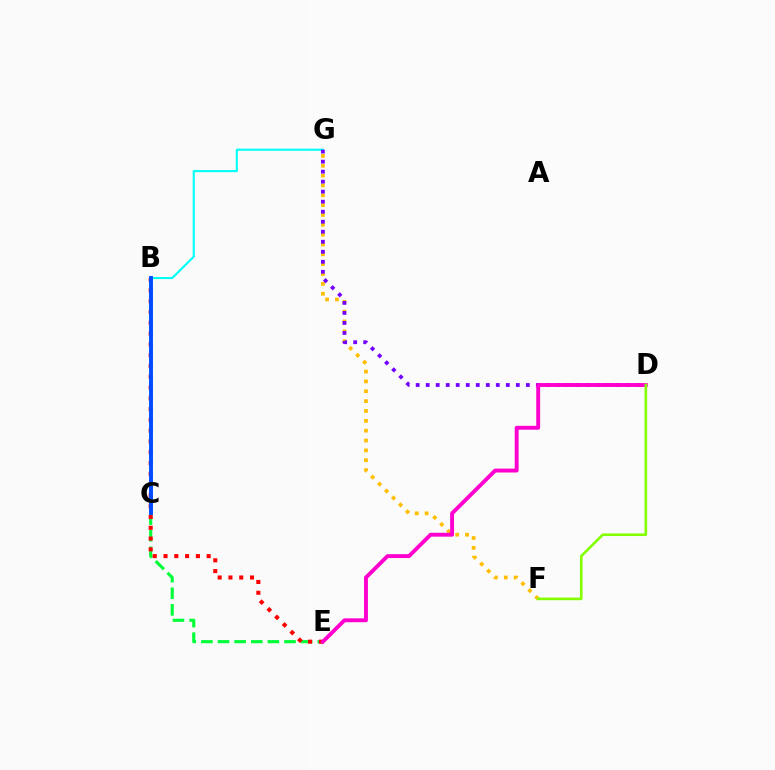{('C', 'E'): [{'color': '#00ff39', 'line_style': 'dashed', 'thickness': 2.26}], ('B', 'G'): [{'color': '#00fff6', 'line_style': 'solid', 'thickness': 1.5}], ('B', 'E'): [{'color': '#ff0000', 'line_style': 'dotted', 'thickness': 2.93}], ('B', 'C'): [{'color': '#004bff', 'line_style': 'solid', 'thickness': 2.81}], ('F', 'G'): [{'color': '#ffbd00', 'line_style': 'dotted', 'thickness': 2.68}], ('D', 'G'): [{'color': '#7200ff', 'line_style': 'dotted', 'thickness': 2.72}], ('D', 'E'): [{'color': '#ff00cf', 'line_style': 'solid', 'thickness': 2.8}], ('D', 'F'): [{'color': '#84ff00', 'line_style': 'solid', 'thickness': 1.89}]}